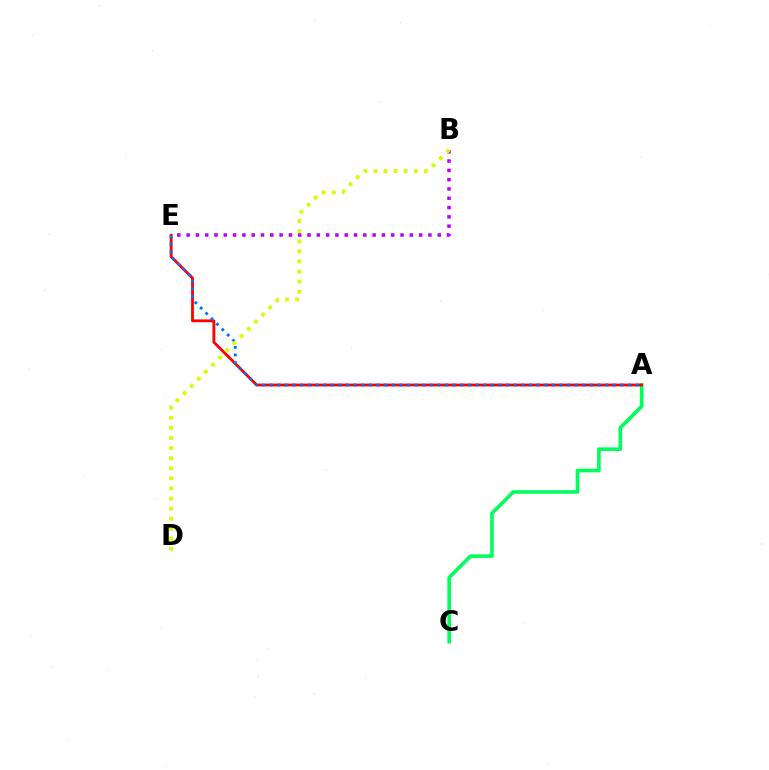{('A', 'C'): [{'color': '#00ff5c', 'line_style': 'solid', 'thickness': 2.6}], ('A', 'E'): [{'color': '#ff0000', 'line_style': 'solid', 'thickness': 2.03}, {'color': '#0074ff', 'line_style': 'dotted', 'thickness': 2.07}], ('B', 'E'): [{'color': '#b900ff', 'line_style': 'dotted', 'thickness': 2.53}], ('B', 'D'): [{'color': '#d1ff00', 'line_style': 'dotted', 'thickness': 2.74}]}